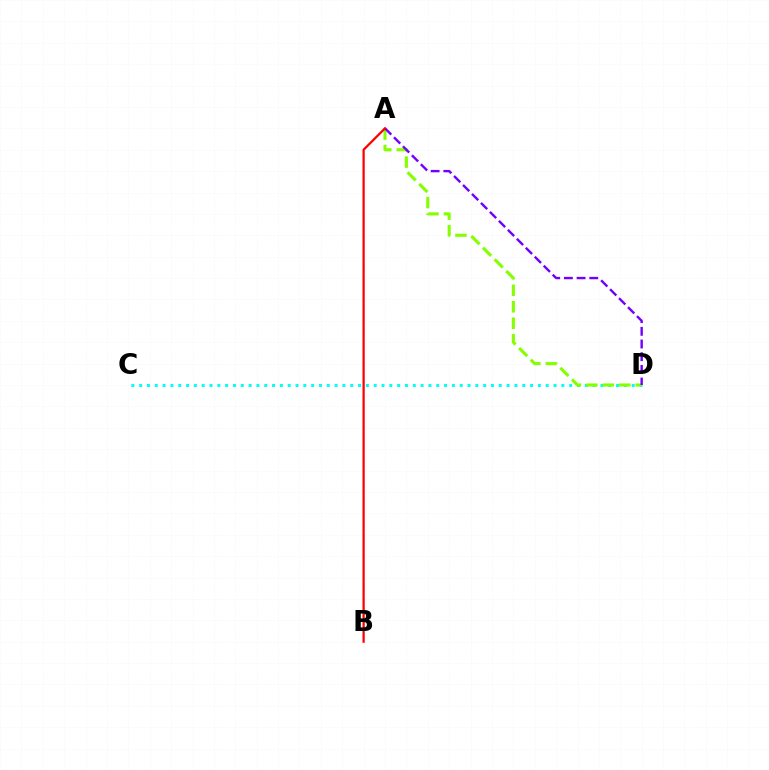{('C', 'D'): [{'color': '#00fff6', 'line_style': 'dotted', 'thickness': 2.12}], ('A', 'D'): [{'color': '#84ff00', 'line_style': 'dashed', 'thickness': 2.24}, {'color': '#7200ff', 'line_style': 'dashed', 'thickness': 1.72}], ('A', 'B'): [{'color': '#ff0000', 'line_style': 'solid', 'thickness': 1.62}]}